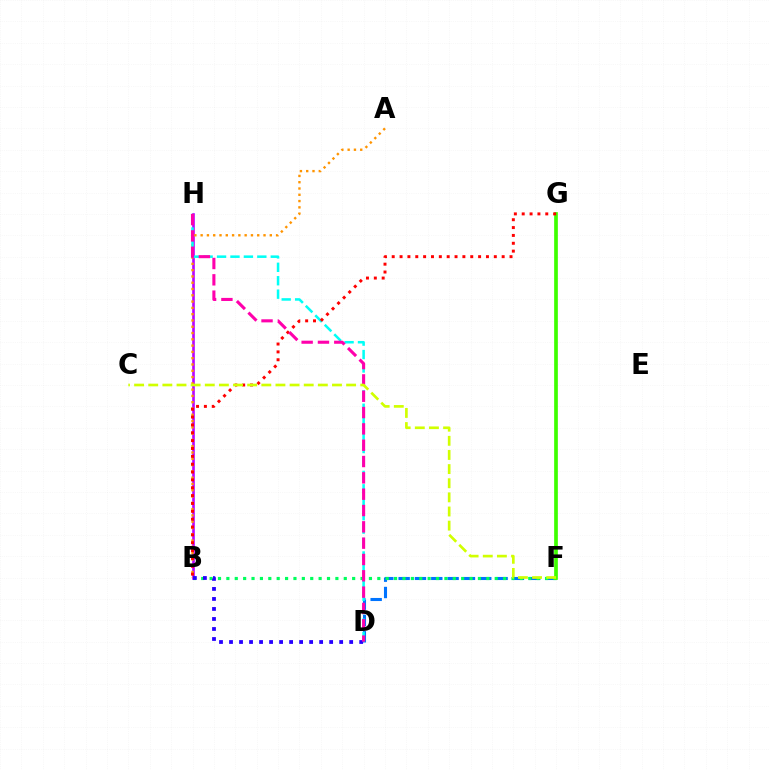{('D', 'F'): [{'color': '#0074ff', 'line_style': 'dashed', 'thickness': 2.22}], ('B', 'H'): [{'color': '#b900ff', 'line_style': 'solid', 'thickness': 1.89}], ('A', 'B'): [{'color': '#ff9400', 'line_style': 'dotted', 'thickness': 1.71}], ('B', 'F'): [{'color': '#00ff5c', 'line_style': 'dotted', 'thickness': 2.28}], ('F', 'G'): [{'color': '#3dff00', 'line_style': 'solid', 'thickness': 2.66}], ('B', 'D'): [{'color': '#2500ff', 'line_style': 'dotted', 'thickness': 2.72}], ('D', 'H'): [{'color': '#00fff6', 'line_style': 'dashed', 'thickness': 1.82}, {'color': '#ff00ac', 'line_style': 'dashed', 'thickness': 2.22}], ('B', 'G'): [{'color': '#ff0000', 'line_style': 'dotted', 'thickness': 2.13}], ('C', 'F'): [{'color': '#d1ff00', 'line_style': 'dashed', 'thickness': 1.92}]}